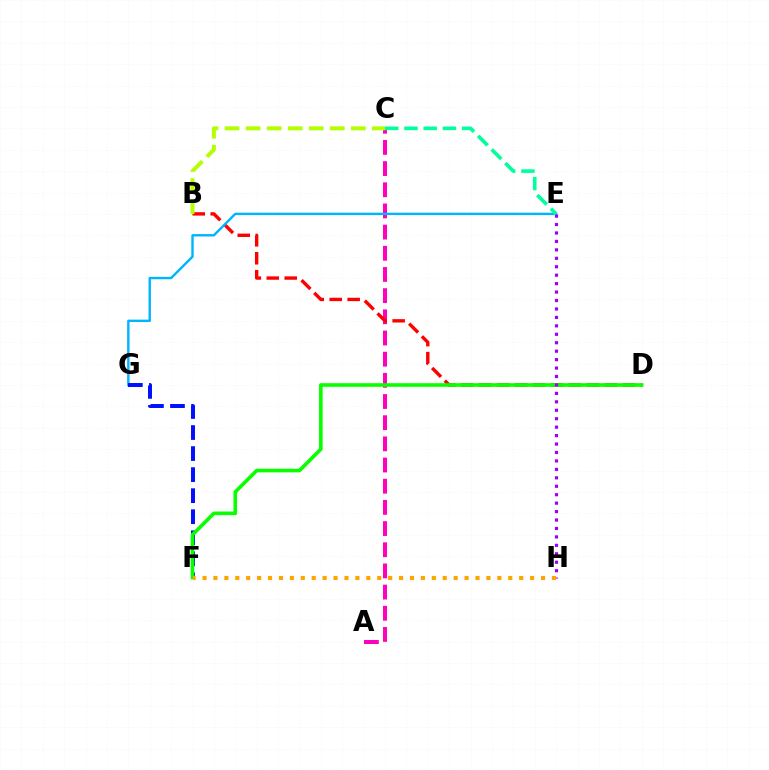{('A', 'C'): [{'color': '#ff00bd', 'line_style': 'dashed', 'thickness': 2.88}], ('B', 'D'): [{'color': '#ff0000', 'line_style': 'dashed', 'thickness': 2.44}], ('E', 'G'): [{'color': '#00b5ff', 'line_style': 'solid', 'thickness': 1.73}], ('F', 'G'): [{'color': '#0010ff', 'line_style': 'dashed', 'thickness': 2.86}], ('B', 'C'): [{'color': '#b3ff00', 'line_style': 'dashed', 'thickness': 2.86}], ('D', 'F'): [{'color': '#08ff00', 'line_style': 'solid', 'thickness': 2.6}], ('E', 'H'): [{'color': '#9b00ff', 'line_style': 'dotted', 'thickness': 2.29}], ('F', 'H'): [{'color': '#ffa500', 'line_style': 'dotted', 'thickness': 2.97}], ('C', 'E'): [{'color': '#00ff9d', 'line_style': 'dashed', 'thickness': 2.61}]}